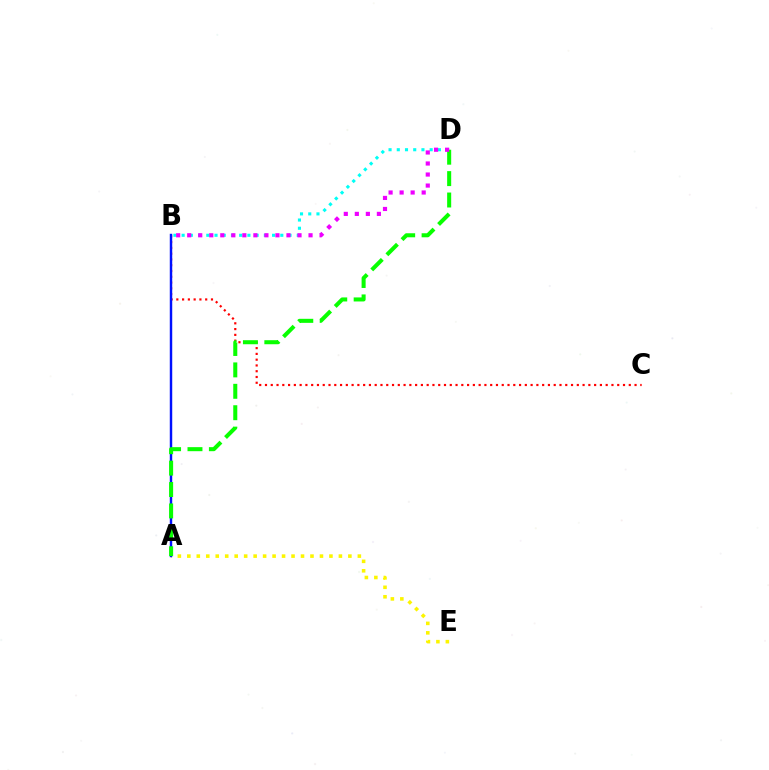{('A', 'E'): [{'color': '#fcf500', 'line_style': 'dotted', 'thickness': 2.57}], ('B', 'D'): [{'color': '#00fff6', 'line_style': 'dotted', 'thickness': 2.23}, {'color': '#ee00ff', 'line_style': 'dotted', 'thickness': 3.0}], ('B', 'C'): [{'color': '#ff0000', 'line_style': 'dotted', 'thickness': 1.57}], ('A', 'B'): [{'color': '#0010ff', 'line_style': 'solid', 'thickness': 1.76}], ('A', 'D'): [{'color': '#08ff00', 'line_style': 'dashed', 'thickness': 2.91}]}